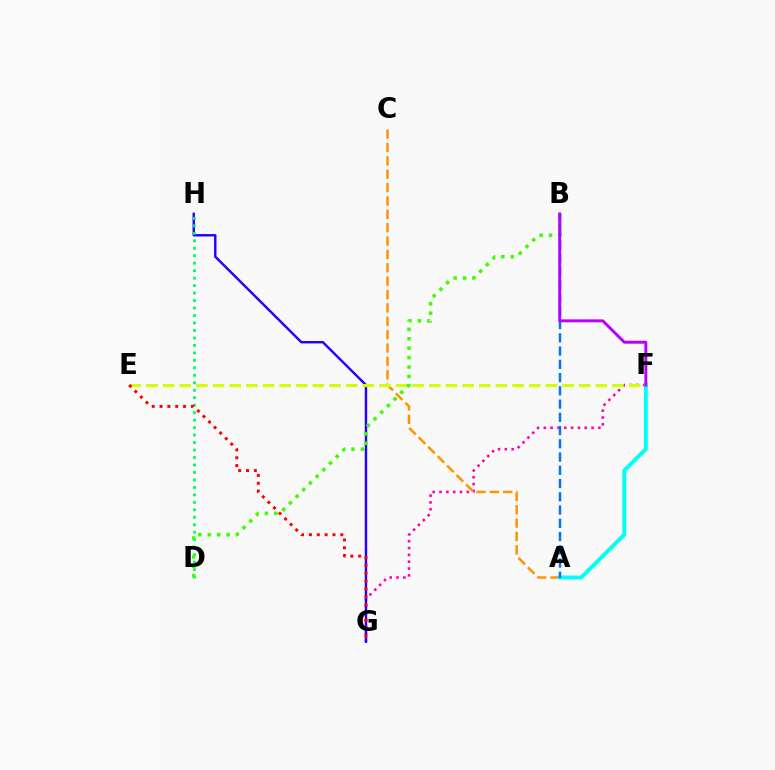{('F', 'G'): [{'color': '#ff00ac', 'line_style': 'dotted', 'thickness': 1.85}], ('G', 'H'): [{'color': '#2500ff', 'line_style': 'solid', 'thickness': 1.75}], ('A', 'C'): [{'color': '#ff9400', 'line_style': 'dashed', 'thickness': 1.82}], ('E', 'F'): [{'color': '#d1ff00', 'line_style': 'dashed', 'thickness': 2.26}], ('A', 'F'): [{'color': '#00fff6', 'line_style': 'solid', 'thickness': 2.82}], ('D', 'H'): [{'color': '#00ff5c', 'line_style': 'dotted', 'thickness': 2.03}], ('E', 'G'): [{'color': '#ff0000', 'line_style': 'dotted', 'thickness': 2.13}], ('B', 'D'): [{'color': '#3dff00', 'line_style': 'dotted', 'thickness': 2.56}], ('A', 'B'): [{'color': '#0074ff', 'line_style': 'dashed', 'thickness': 1.8}], ('B', 'F'): [{'color': '#b900ff', 'line_style': 'solid', 'thickness': 2.12}]}